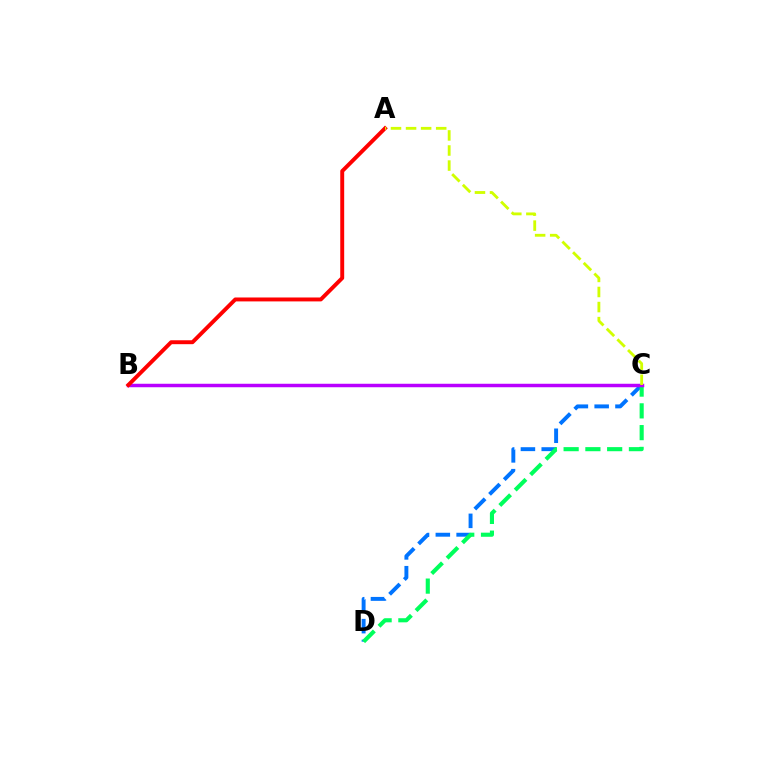{('C', 'D'): [{'color': '#0074ff', 'line_style': 'dashed', 'thickness': 2.83}, {'color': '#00ff5c', 'line_style': 'dashed', 'thickness': 2.96}], ('B', 'C'): [{'color': '#b900ff', 'line_style': 'solid', 'thickness': 2.5}], ('A', 'B'): [{'color': '#ff0000', 'line_style': 'solid', 'thickness': 2.82}], ('A', 'C'): [{'color': '#d1ff00', 'line_style': 'dashed', 'thickness': 2.05}]}